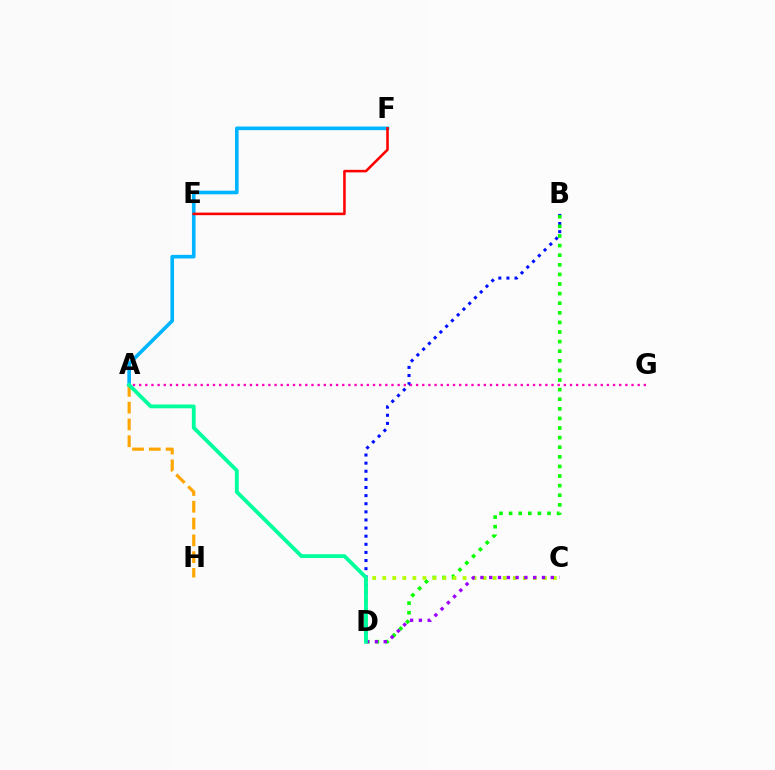{('B', 'D'): [{'color': '#0010ff', 'line_style': 'dotted', 'thickness': 2.21}, {'color': '#08ff00', 'line_style': 'dotted', 'thickness': 2.61}], ('A', 'G'): [{'color': '#ff00bd', 'line_style': 'dotted', 'thickness': 1.67}], ('A', 'F'): [{'color': '#00b5ff', 'line_style': 'solid', 'thickness': 2.61}], ('C', 'D'): [{'color': '#b3ff00', 'line_style': 'dotted', 'thickness': 2.73}, {'color': '#9b00ff', 'line_style': 'dotted', 'thickness': 2.39}], ('A', 'H'): [{'color': '#ffa500', 'line_style': 'dashed', 'thickness': 2.28}], ('A', 'D'): [{'color': '#00ff9d', 'line_style': 'solid', 'thickness': 2.75}], ('E', 'F'): [{'color': '#ff0000', 'line_style': 'solid', 'thickness': 1.84}]}